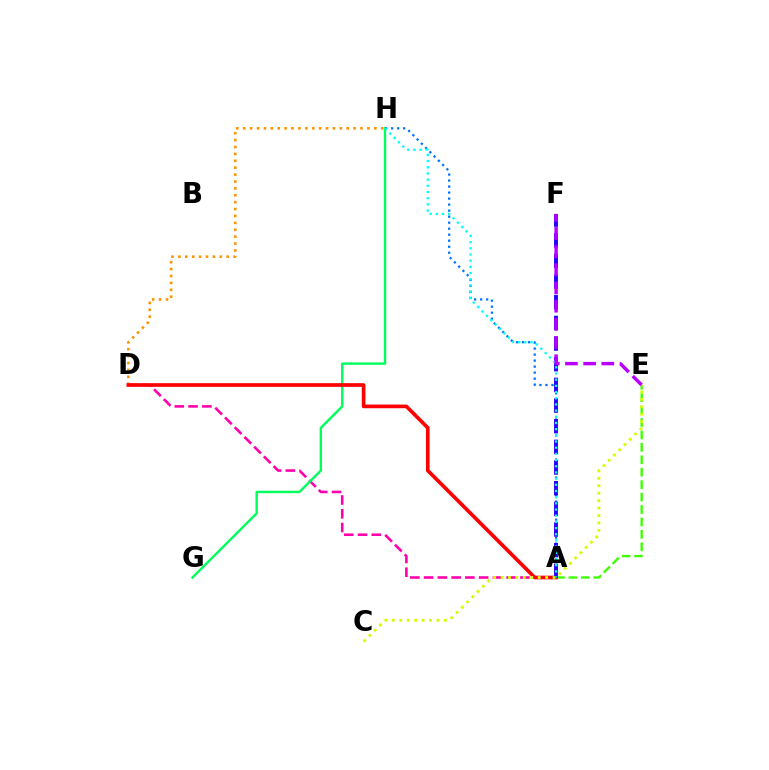{('A', 'D'): [{'color': '#ff00ac', 'line_style': 'dashed', 'thickness': 1.87}, {'color': '#ff0000', 'line_style': 'solid', 'thickness': 2.63}], ('A', 'E'): [{'color': '#3dff00', 'line_style': 'dashed', 'thickness': 1.69}], ('D', 'H'): [{'color': '#ff9400', 'line_style': 'dotted', 'thickness': 1.87}], ('G', 'H'): [{'color': '#00ff5c', 'line_style': 'solid', 'thickness': 1.73}], ('A', 'H'): [{'color': '#0074ff', 'line_style': 'dotted', 'thickness': 1.63}, {'color': '#00fff6', 'line_style': 'dotted', 'thickness': 1.68}], ('A', 'F'): [{'color': '#2500ff', 'line_style': 'dashed', 'thickness': 2.81}], ('C', 'E'): [{'color': '#d1ff00', 'line_style': 'dotted', 'thickness': 2.02}], ('E', 'F'): [{'color': '#b900ff', 'line_style': 'dashed', 'thickness': 2.47}]}